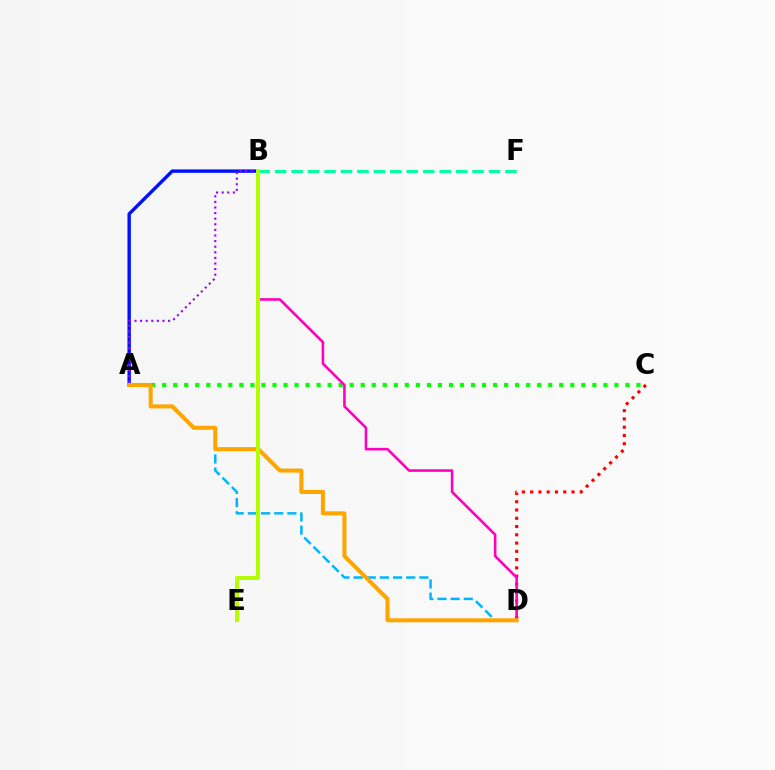{('A', 'B'): [{'color': '#0010ff', 'line_style': 'solid', 'thickness': 2.44}, {'color': '#9b00ff', 'line_style': 'dotted', 'thickness': 1.52}], ('C', 'D'): [{'color': '#ff0000', 'line_style': 'dotted', 'thickness': 2.25}], ('B', 'F'): [{'color': '#00ff9d', 'line_style': 'dashed', 'thickness': 2.23}], ('A', 'D'): [{'color': '#00b5ff', 'line_style': 'dashed', 'thickness': 1.79}, {'color': '#ffa500', 'line_style': 'solid', 'thickness': 2.91}], ('A', 'C'): [{'color': '#08ff00', 'line_style': 'dotted', 'thickness': 3.0}], ('B', 'D'): [{'color': '#ff00bd', 'line_style': 'solid', 'thickness': 1.87}], ('B', 'E'): [{'color': '#b3ff00', 'line_style': 'solid', 'thickness': 2.87}]}